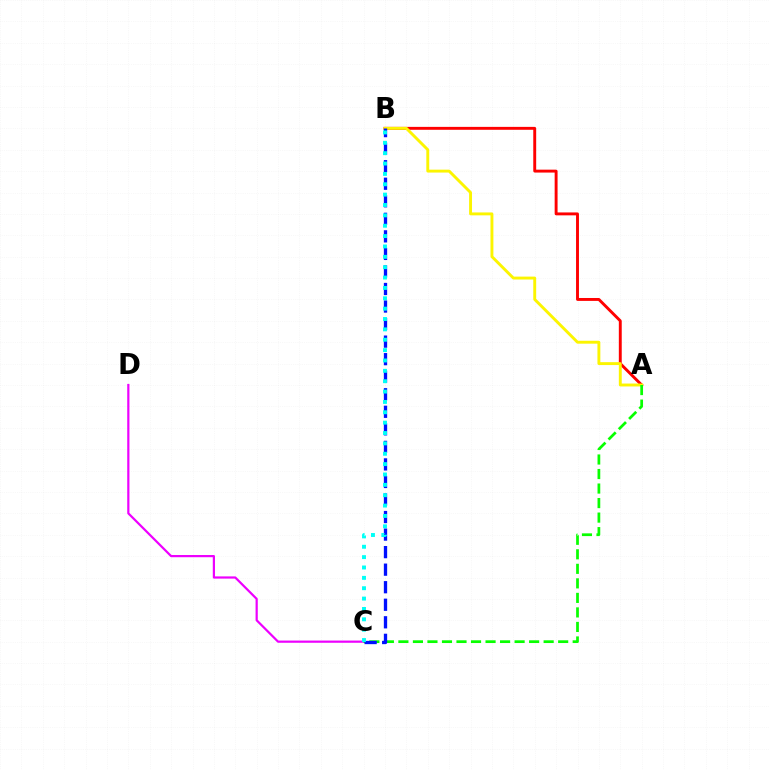{('A', 'B'): [{'color': '#ff0000', 'line_style': 'solid', 'thickness': 2.1}, {'color': '#fcf500', 'line_style': 'solid', 'thickness': 2.09}], ('C', 'D'): [{'color': '#ee00ff', 'line_style': 'solid', 'thickness': 1.59}], ('A', 'C'): [{'color': '#08ff00', 'line_style': 'dashed', 'thickness': 1.97}], ('B', 'C'): [{'color': '#0010ff', 'line_style': 'dashed', 'thickness': 2.38}, {'color': '#00fff6', 'line_style': 'dotted', 'thickness': 2.82}]}